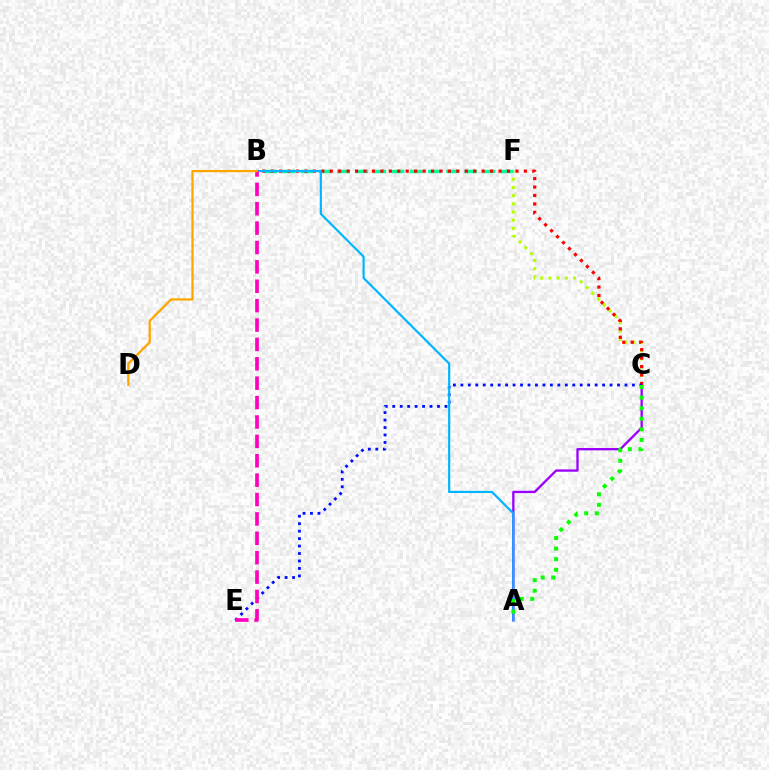{('C', 'F'): [{'color': '#b3ff00', 'line_style': 'dotted', 'thickness': 2.23}], ('A', 'C'): [{'color': '#9b00ff', 'line_style': 'solid', 'thickness': 1.67}, {'color': '#08ff00', 'line_style': 'dotted', 'thickness': 2.87}], ('B', 'F'): [{'color': '#00ff9d', 'line_style': 'dashed', 'thickness': 2.47}], ('B', 'C'): [{'color': '#ff0000', 'line_style': 'dotted', 'thickness': 2.29}], ('C', 'E'): [{'color': '#0010ff', 'line_style': 'dotted', 'thickness': 2.03}], ('A', 'B'): [{'color': '#00b5ff', 'line_style': 'solid', 'thickness': 1.56}], ('B', 'E'): [{'color': '#ff00bd', 'line_style': 'dashed', 'thickness': 2.63}], ('B', 'D'): [{'color': '#ffa500', 'line_style': 'solid', 'thickness': 1.62}]}